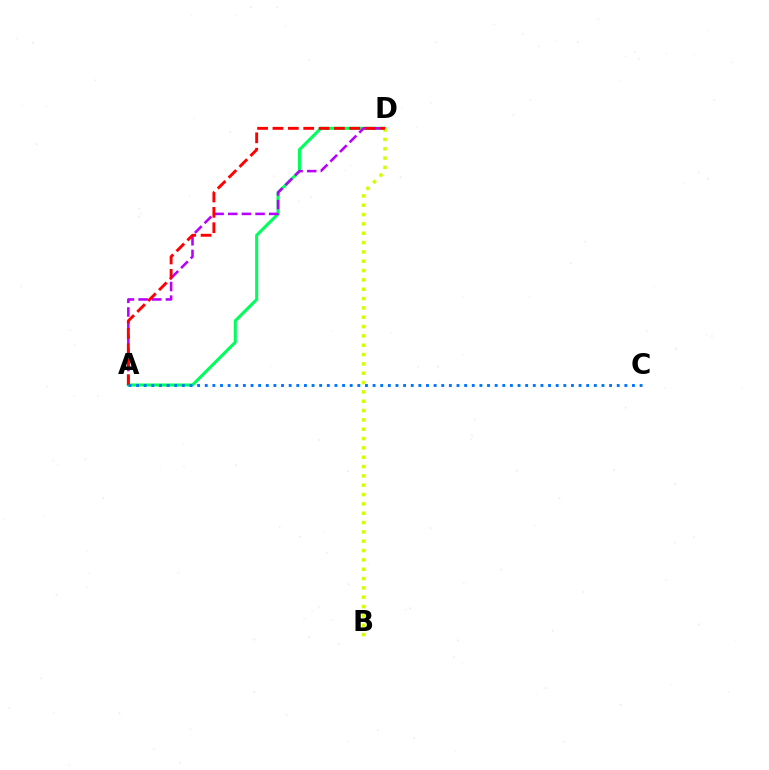{('A', 'D'): [{'color': '#00ff5c', 'line_style': 'solid', 'thickness': 2.21}, {'color': '#b900ff', 'line_style': 'dashed', 'thickness': 1.85}, {'color': '#ff0000', 'line_style': 'dashed', 'thickness': 2.09}], ('B', 'D'): [{'color': '#d1ff00', 'line_style': 'dotted', 'thickness': 2.54}], ('A', 'C'): [{'color': '#0074ff', 'line_style': 'dotted', 'thickness': 2.07}]}